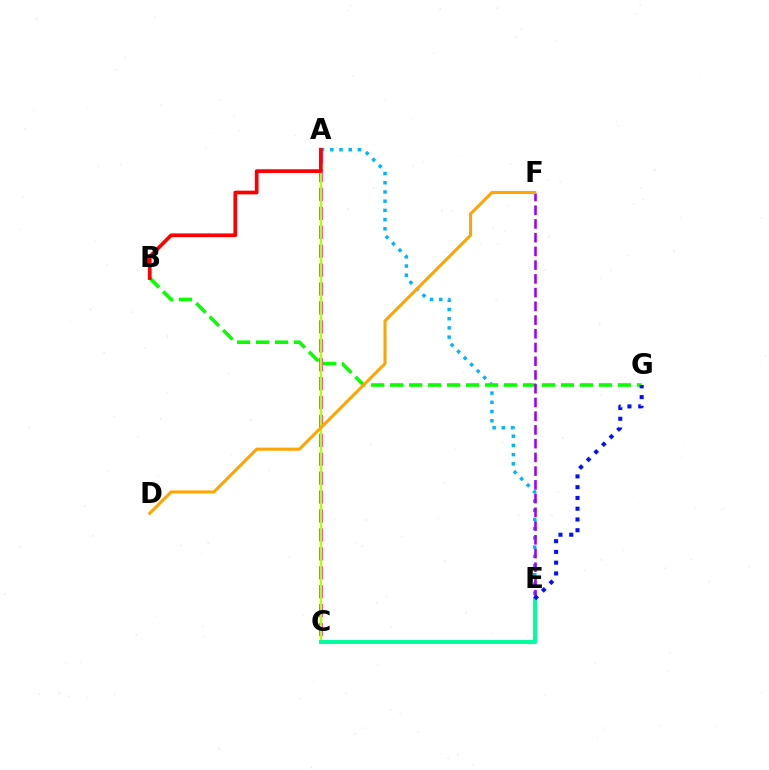{('A', 'C'): [{'color': '#ff00bd', 'line_style': 'dashed', 'thickness': 2.57}, {'color': '#b3ff00', 'line_style': 'solid', 'thickness': 1.71}], ('A', 'E'): [{'color': '#00b5ff', 'line_style': 'dotted', 'thickness': 2.5}], ('B', 'G'): [{'color': '#08ff00', 'line_style': 'dashed', 'thickness': 2.58}], ('E', 'F'): [{'color': '#9b00ff', 'line_style': 'dashed', 'thickness': 1.87}], ('D', 'F'): [{'color': '#ffa500', 'line_style': 'solid', 'thickness': 2.2}], ('C', 'E'): [{'color': '#00ff9d', 'line_style': 'solid', 'thickness': 2.9}], ('E', 'G'): [{'color': '#0010ff', 'line_style': 'dotted', 'thickness': 2.92}], ('A', 'B'): [{'color': '#ff0000', 'line_style': 'solid', 'thickness': 2.68}]}